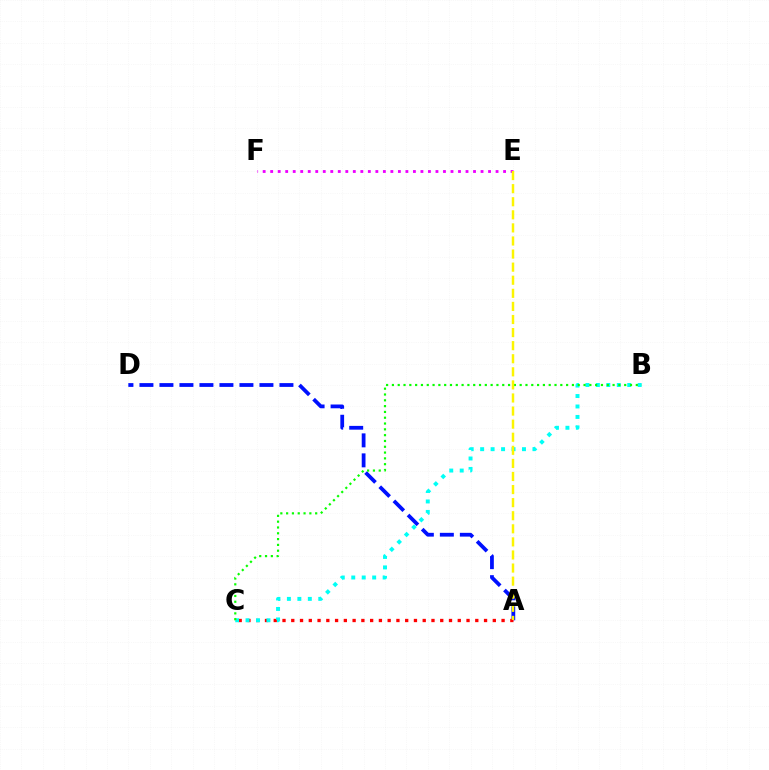{('E', 'F'): [{'color': '#ee00ff', 'line_style': 'dotted', 'thickness': 2.04}], ('A', 'D'): [{'color': '#0010ff', 'line_style': 'dashed', 'thickness': 2.72}], ('A', 'C'): [{'color': '#ff0000', 'line_style': 'dotted', 'thickness': 2.38}], ('B', 'C'): [{'color': '#00fff6', 'line_style': 'dotted', 'thickness': 2.84}, {'color': '#08ff00', 'line_style': 'dotted', 'thickness': 1.58}], ('A', 'E'): [{'color': '#fcf500', 'line_style': 'dashed', 'thickness': 1.78}]}